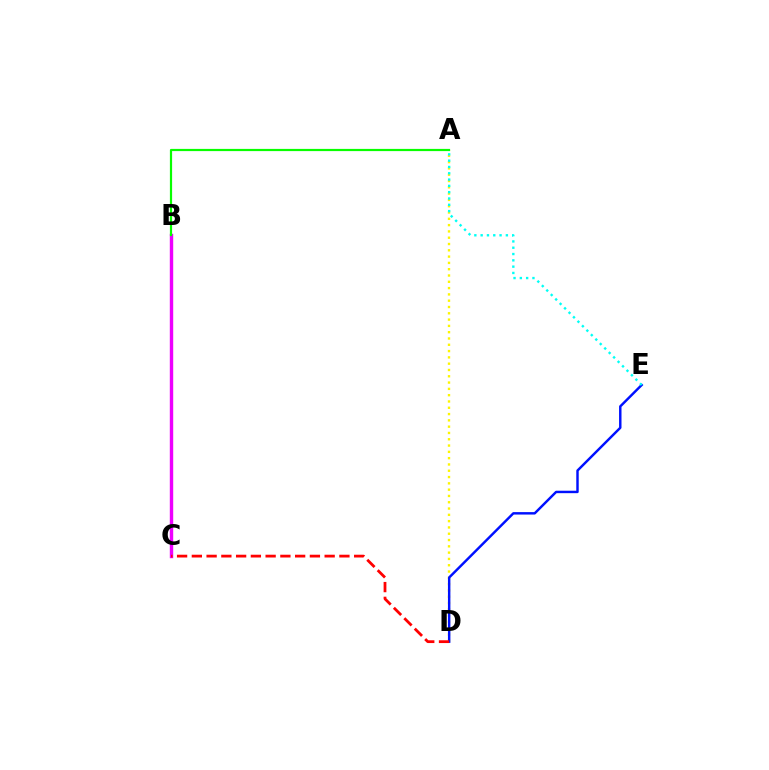{('A', 'D'): [{'color': '#fcf500', 'line_style': 'dotted', 'thickness': 1.71}], ('B', 'C'): [{'color': '#ee00ff', 'line_style': 'solid', 'thickness': 2.46}], ('D', 'E'): [{'color': '#0010ff', 'line_style': 'solid', 'thickness': 1.76}], ('A', 'E'): [{'color': '#00fff6', 'line_style': 'dotted', 'thickness': 1.71}], ('A', 'B'): [{'color': '#08ff00', 'line_style': 'solid', 'thickness': 1.58}], ('C', 'D'): [{'color': '#ff0000', 'line_style': 'dashed', 'thickness': 2.0}]}